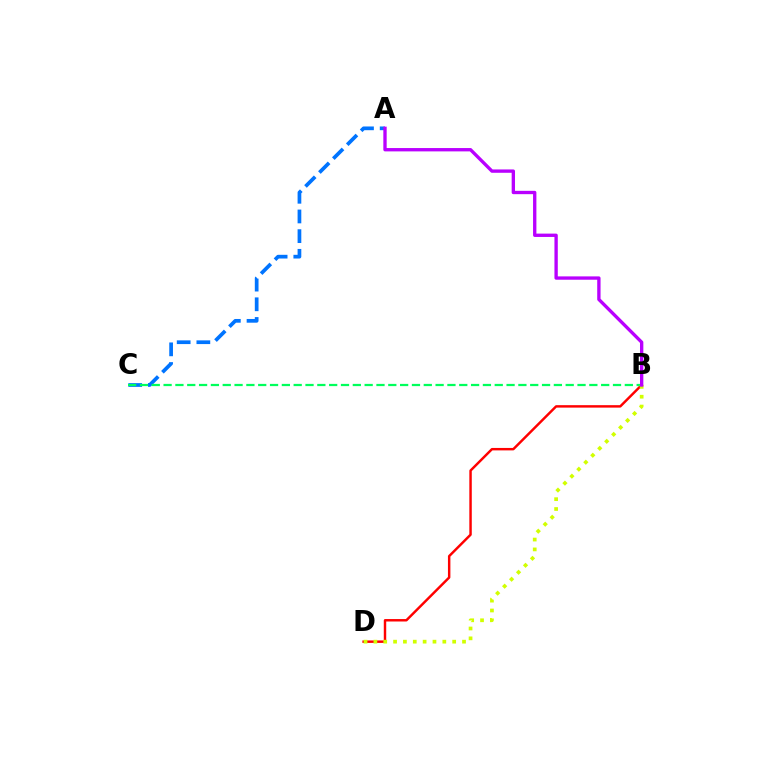{('B', 'D'): [{'color': '#ff0000', 'line_style': 'solid', 'thickness': 1.76}, {'color': '#d1ff00', 'line_style': 'dotted', 'thickness': 2.68}], ('A', 'C'): [{'color': '#0074ff', 'line_style': 'dashed', 'thickness': 2.67}], ('B', 'C'): [{'color': '#00ff5c', 'line_style': 'dashed', 'thickness': 1.61}], ('A', 'B'): [{'color': '#b900ff', 'line_style': 'solid', 'thickness': 2.4}]}